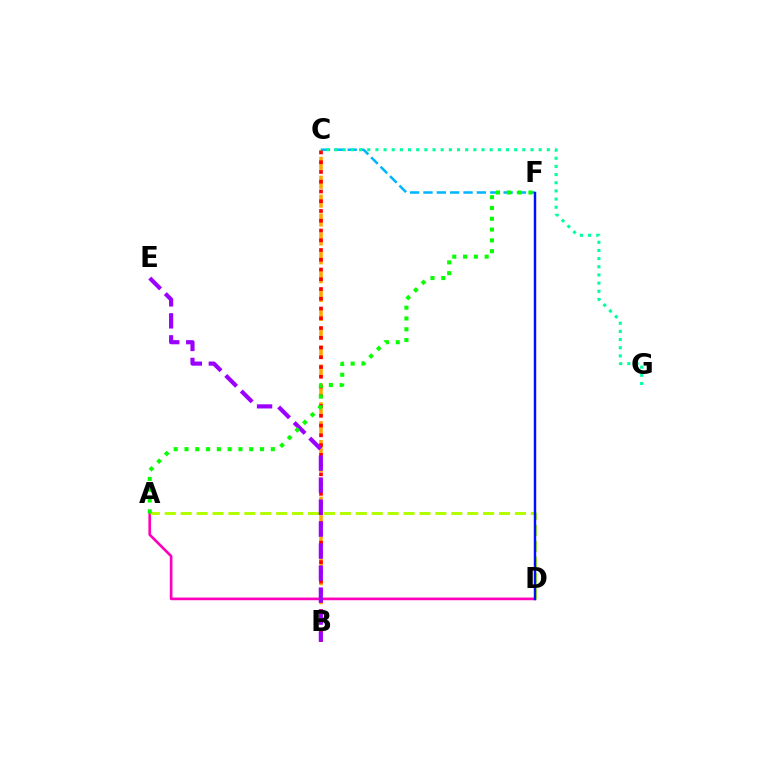{('A', 'D'): [{'color': '#ff00bd', 'line_style': 'solid', 'thickness': 1.91}, {'color': '#b3ff00', 'line_style': 'dashed', 'thickness': 2.16}], ('B', 'C'): [{'color': '#ffa500', 'line_style': 'dashed', 'thickness': 2.57}, {'color': '#ff0000', 'line_style': 'dotted', 'thickness': 2.65}], ('C', 'F'): [{'color': '#00b5ff', 'line_style': 'dashed', 'thickness': 1.81}], ('B', 'E'): [{'color': '#9b00ff', 'line_style': 'dashed', 'thickness': 2.99}], ('A', 'F'): [{'color': '#08ff00', 'line_style': 'dotted', 'thickness': 2.93}], ('D', 'F'): [{'color': '#0010ff', 'line_style': 'solid', 'thickness': 1.76}], ('C', 'G'): [{'color': '#00ff9d', 'line_style': 'dotted', 'thickness': 2.22}]}